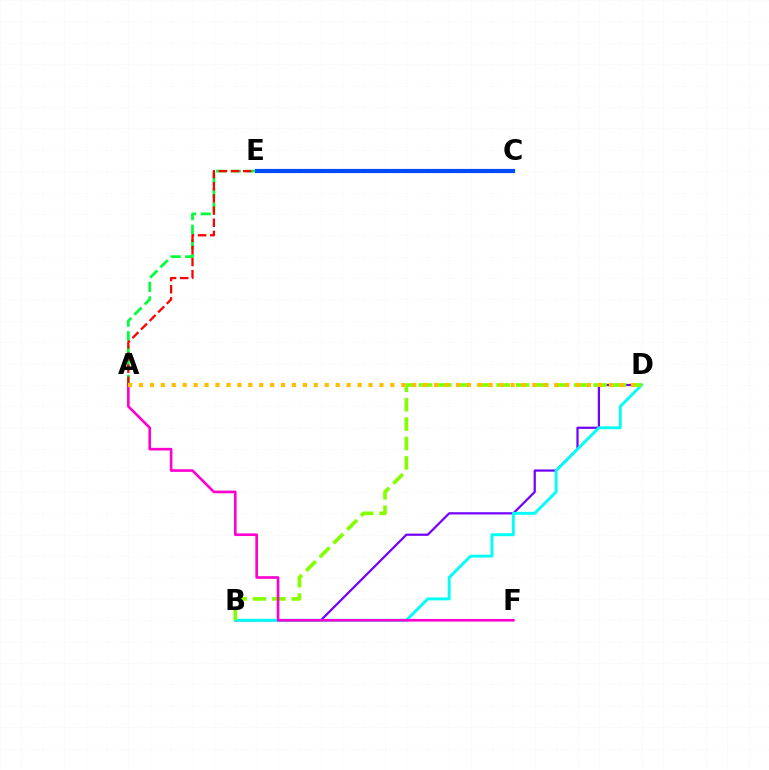{('A', 'E'): [{'color': '#00ff39', 'line_style': 'dashed', 'thickness': 1.98}], ('B', 'D'): [{'color': '#7200ff', 'line_style': 'solid', 'thickness': 1.59}, {'color': '#00fff6', 'line_style': 'solid', 'thickness': 2.09}, {'color': '#84ff00', 'line_style': 'dashed', 'thickness': 2.64}], ('A', 'F'): [{'color': '#ff00cf', 'line_style': 'solid', 'thickness': 1.9}], ('A', 'C'): [{'color': '#ff0000', 'line_style': 'dashed', 'thickness': 1.65}], ('A', 'D'): [{'color': '#ffbd00', 'line_style': 'dotted', 'thickness': 2.97}], ('C', 'E'): [{'color': '#004bff', 'line_style': 'solid', 'thickness': 3.0}]}